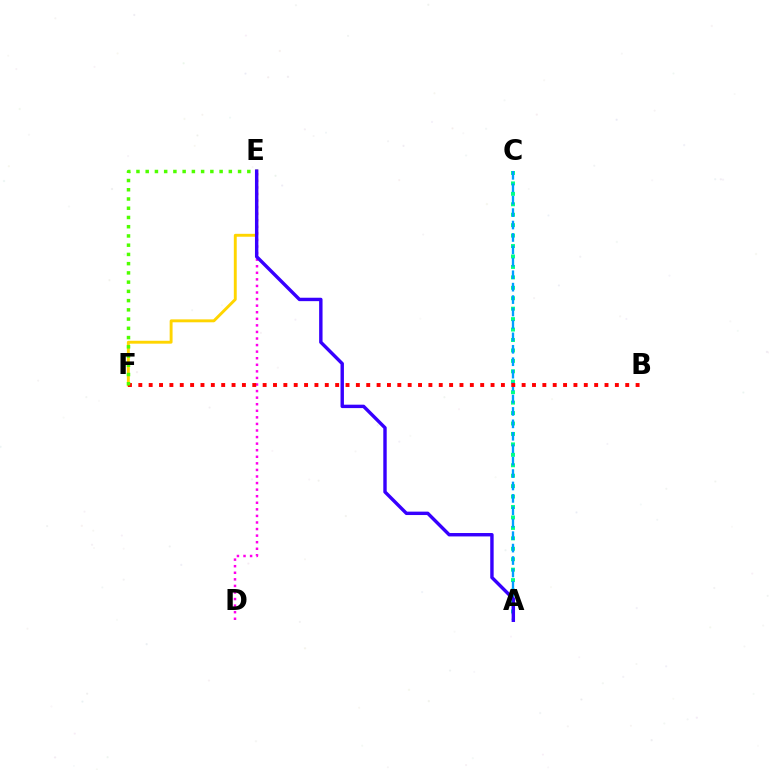{('D', 'E'): [{'color': '#ff00ed', 'line_style': 'dotted', 'thickness': 1.79}], ('A', 'C'): [{'color': '#00ff86', 'line_style': 'dotted', 'thickness': 2.84}, {'color': '#009eff', 'line_style': 'dashed', 'thickness': 1.69}], ('E', 'F'): [{'color': '#ffd500', 'line_style': 'solid', 'thickness': 2.09}, {'color': '#4fff00', 'line_style': 'dotted', 'thickness': 2.51}], ('B', 'F'): [{'color': '#ff0000', 'line_style': 'dotted', 'thickness': 2.81}], ('A', 'E'): [{'color': '#3700ff', 'line_style': 'solid', 'thickness': 2.45}]}